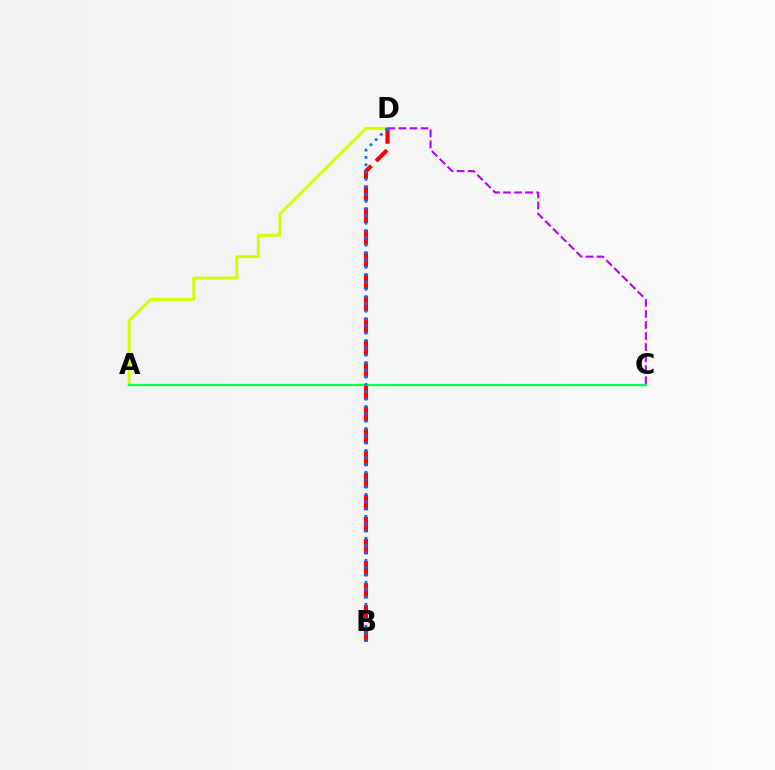{('B', 'D'): [{'color': '#ff0000', 'line_style': 'dashed', 'thickness': 3.0}, {'color': '#0074ff', 'line_style': 'dotted', 'thickness': 1.99}], ('A', 'D'): [{'color': '#d1ff00', 'line_style': 'solid', 'thickness': 2.09}], ('C', 'D'): [{'color': '#b900ff', 'line_style': 'dashed', 'thickness': 1.5}], ('A', 'C'): [{'color': '#00ff5c', 'line_style': 'solid', 'thickness': 1.63}]}